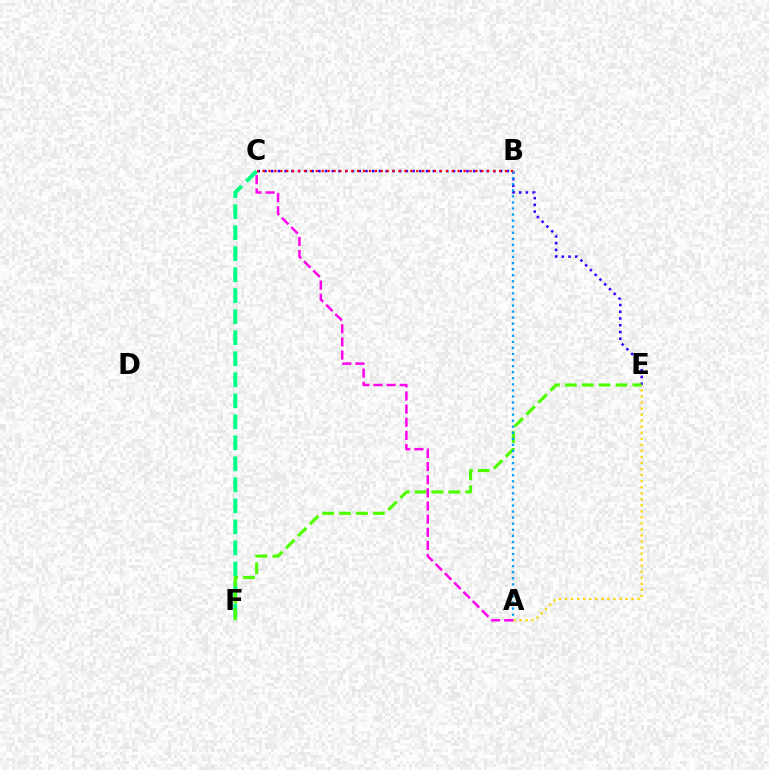{('C', 'F'): [{'color': '#00ff86', 'line_style': 'dashed', 'thickness': 2.86}], ('C', 'E'): [{'color': '#3700ff', 'line_style': 'dotted', 'thickness': 1.83}], ('E', 'F'): [{'color': '#4fff00', 'line_style': 'dashed', 'thickness': 2.29}], ('A', 'E'): [{'color': '#ffd500', 'line_style': 'dotted', 'thickness': 1.64}], ('A', 'B'): [{'color': '#009eff', 'line_style': 'dotted', 'thickness': 1.65}], ('A', 'C'): [{'color': '#ff00ed', 'line_style': 'dashed', 'thickness': 1.78}], ('B', 'C'): [{'color': '#ff0000', 'line_style': 'dotted', 'thickness': 1.61}]}